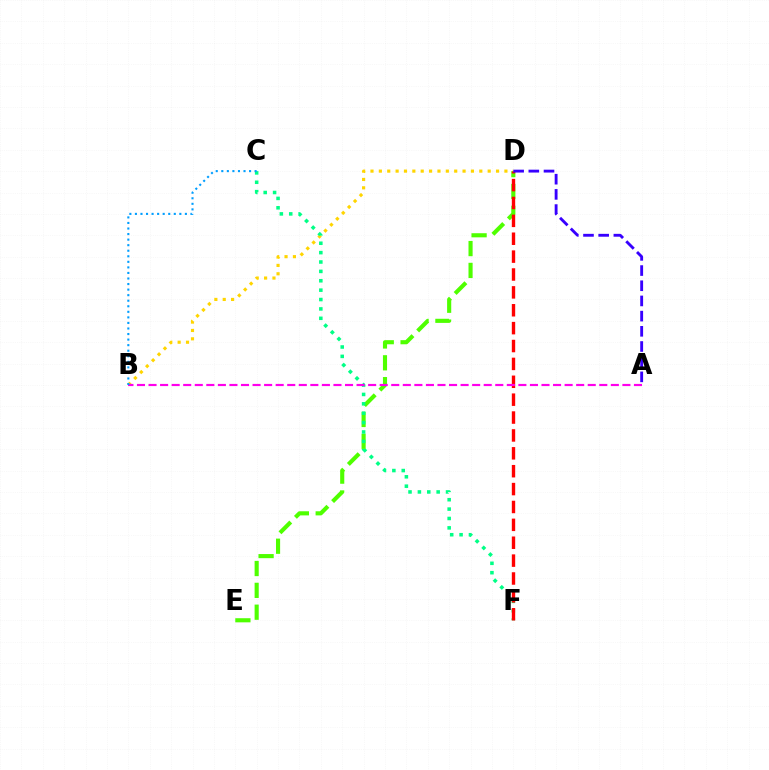{('D', 'E'): [{'color': '#4fff00', 'line_style': 'dashed', 'thickness': 2.97}], ('B', 'D'): [{'color': '#ffd500', 'line_style': 'dotted', 'thickness': 2.27}], ('C', 'F'): [{'color': '#00ff86', 'line_style': 'dotted', 'thickness': 2.55}], ('D', 'F'): [{'color': '#ff0000', 'line_style': 'dashed', 'thickness': 2.43}], ('A', 'B'): [{'color': '#ff00ed', 'line_style': 'dashed', 'thickness': 1.57}], ('B', 'C'): [{'color': '#009eff', 'line_style': 'dotted', 'thickness': 1.51}], ('A', 'D'): [{'color': '#3700ff', 'line_style': 'dashed', 'thickness': 2.06}]}